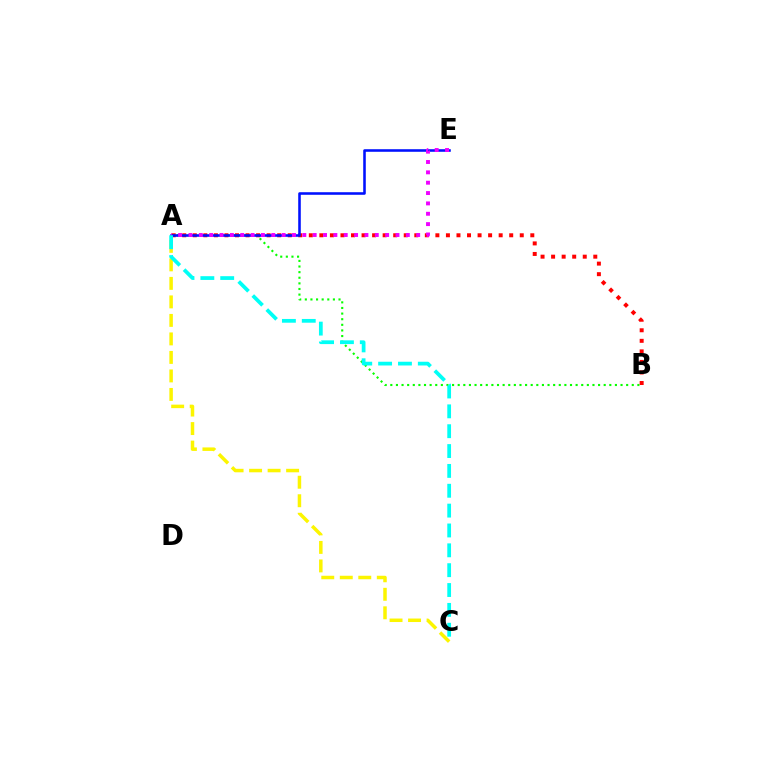{('A', 'B'): [{'color': '#08ff00', 'line_style': 'dotted', 'thickness': 1.53}, {'color': '#ff0000', 'line_style': 'dotted', 'thickness': 2.87}], ('A', 'E'): [{'color': '#0010ff', 'line_style': 'solid', 'thickness': 1.85}, {'color': '#ee00ff', 'line_style': 'dotted', 'thickness': 2.81}], ('A', 'C'): [{'color': '#fcf500', 'line_style': 'dashed', 'thickness': 2.51}, {'color': '#00fff6', 'line_style': 'dashed', 'thickness': 2.7}]}